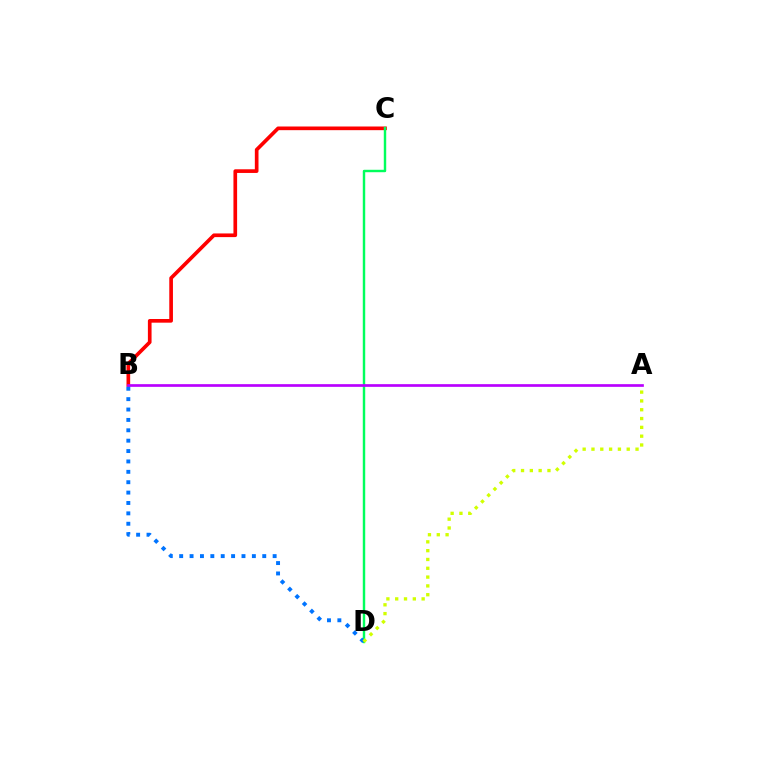{('B', 'C'): [{'color': '#ff0000', 'line_style': 'solid', 'thickness': 2.64}], ('C', 'D'): [{'color': '#00ff5c', 'line_style': 'solid', 'thickness': 1.75}], ('A', 'B'): [{'color': '#b900ff', 'line_style': 'solid', 'thickness': 1.93}], ('B', 'D'): [{'color': '#0074ff', 'line_style': 'dotted', 'thickness': 2.82}], ('A', 'D'): [{'color': '#d1ff00', 'line_style': 'dotted', 'thickness': 2.39}]}